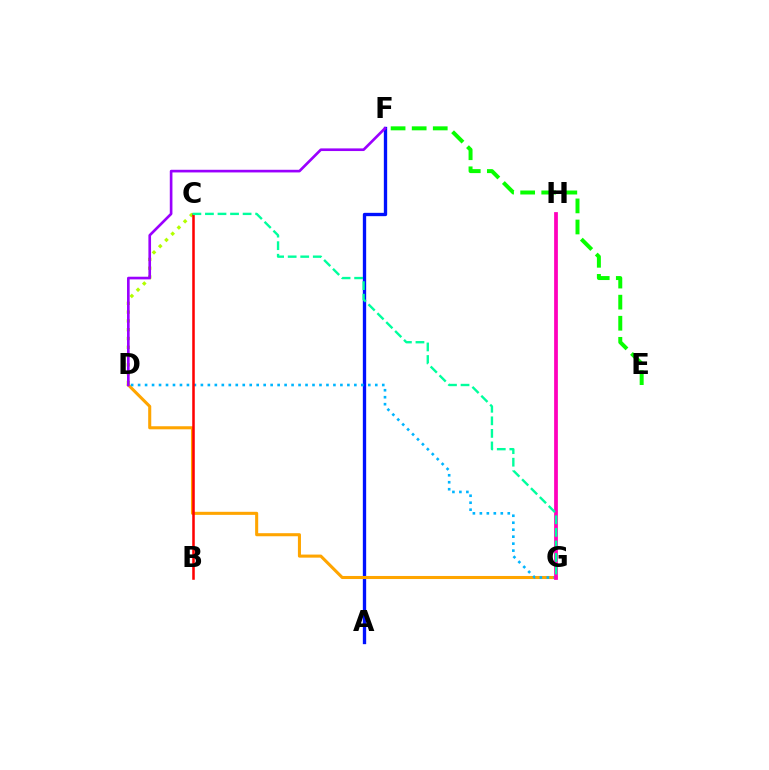{('A', 'F'): [{'color': '#0010ff', 'line_style': 'solid', 'thickness': 2.4}], ('C', 'D'): [{'color': '#b3ff00', 'line_style': 'dotted', 'thickness': 2.39}], ('D', 'G'): [{'color': '#ffa500', 'line_style': 'solid', 'thickness': 2.21}, {'color': '#00b5ff', 'line_style': 'dotted', 'thickness': 1.9}], ('D', 'F'): [{'color': '#9b00ff', 'line_style': 'solid', 'thickness': 1.91}], ('E', 'F'): [{'color': '#08ff00', 'line_style': 'dashed', 'thickness': 2.86}], ('G', 'H'): [{'color': '#ff00bd', 'line_style': 'solid', 'thickness': 2.71}], ('B', 'C'): [{'color': '#ff0000', 'line_style': 'solid', 'thickness': 1.83}], ('C', 'G'): [{'color': '#00ff9d', 'line_style': 'dashed', 'thickness': 1.71}]}